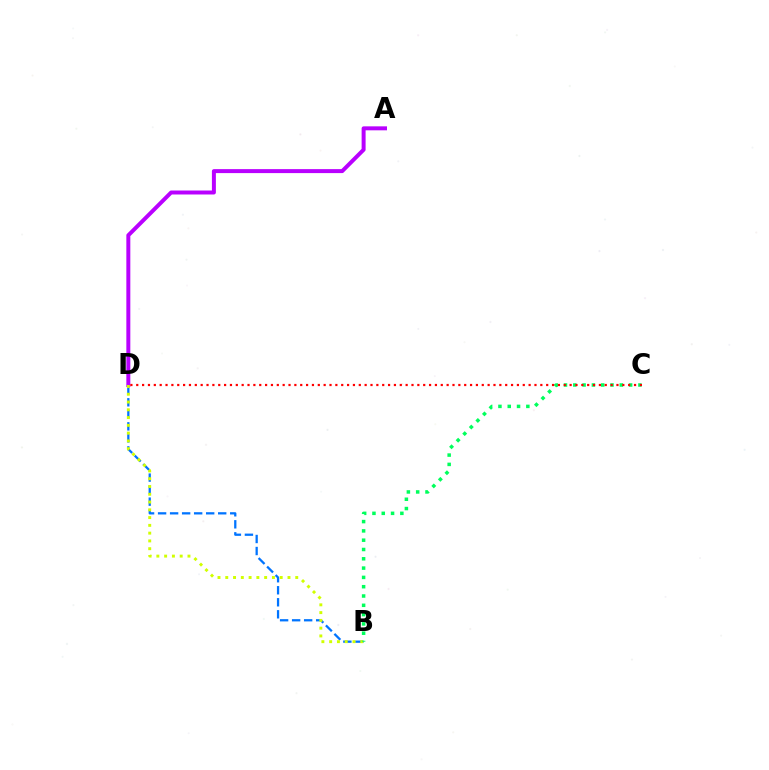{('B', 'D'): [{'color': '#0074ff', 'line_style': 'dashed', 'thickness': 1.63}, {'color': '#d1ff00', 'line_style': 'dotted', 'thickness': 2.11}], ('A', 'D'): [{'color': '#b900ff', 'line_style': 'solid', 'thickness': 2.86}], ('B', 'C'): [{'color': '#00ff5c', 'line_style': 'dotted', 'thickness': 2.53}], ('C', 'D'): [{'color': '#ff0000', 'line_style': 'dotted', 'thickness': 1.59}]}